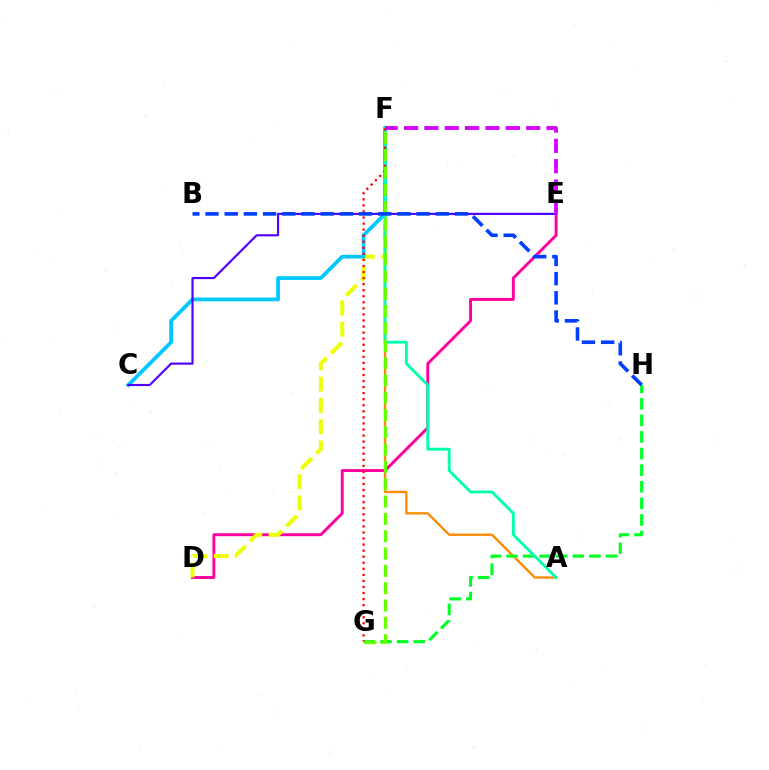{('D', 'E'): [{'color': '#ff00a0', 'line_style': 'solid', 'thickness': 2.11}], ('A', 'F'): [{'color': '#ff8800', 'line_style': 'solid', 'thickness': 1.65}, {'color': '#00ffaf', 'line_style': 'solid', 'thickness': 2.06}], ('D', 'F'): [{'color': '#eeff00', 'line_style': 'dashed', 'thickness': 2.89}], ('C', 'F'): [{'color': '#00c7ff', 'line_style': 'solid', 'thickness': 2.71}], ('C', 'E'): [{'color': '#4f00ff', 'line_style': 'solid', 'thickness': 1.55}], ('G', 'H'): [{'color': '#00ff27', 'line_style': 'dashed', 'thickness': 2.25}], ('E', 'F'): [{'color': '#d600ff', 'line_style': 'dashed', 'thickness': 2.76}], ('F', 'G'): [{'color': '#ff0000', 'line_style': 'dotted', 'thickness': 1.65}, {'color': '#66ff00', 'line_style': 'dashed', 'thickness': 2.35}], ('B', 'H'): [{'color': '#003fff', 'line_style': 'dashed', 'thickness': 2.61}]}